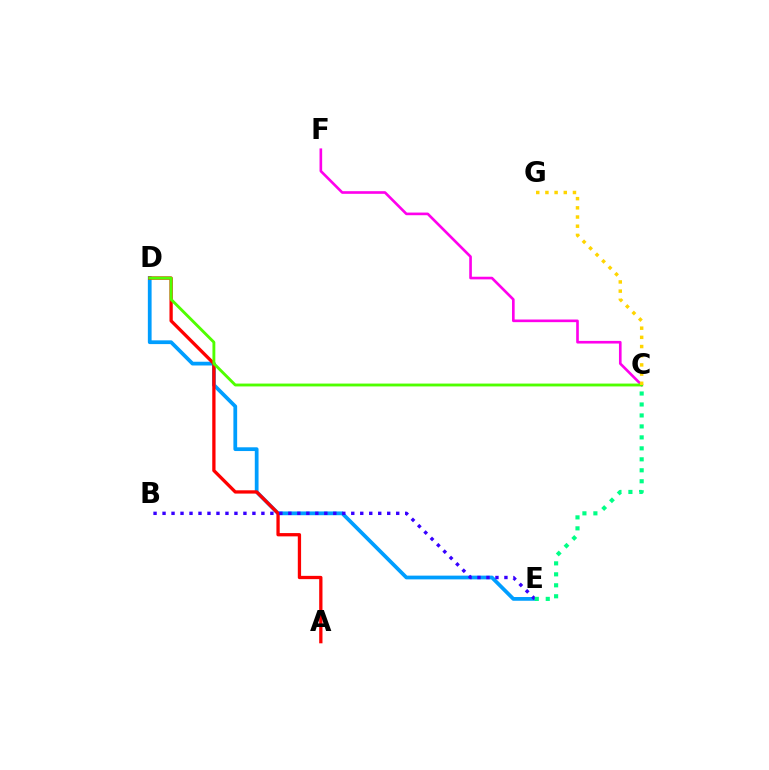{('D', 'E'): [{'color': '#009eff', 'line_style': 'solid', 'thickness': 2.7}], ('C', 'F'): [{'color': '#ff00ed', 'line_style': 'solid', 'thickness': 1.9}], ('A', 'D'): [{'color': '#ff0000', 'line_style': 'solid', 'thickness': 2.37}], ('B', 'E'): [{'color': '#3700ff', 'line_style': 'dotted', 'thickness': 2.44}], ('C', 'D'): [{'color': '#4fff00', 'line_style': 'solid', 'thickness': 2.06}], ('C', 'G'): [{'color': '#ffd500', 'line_style': 'dotted', 'thickness': 2.49}], ('C', 'E'): [{'color': '#00ff86', 'line_style': 'dotted', 'thickness': 2.98}]}